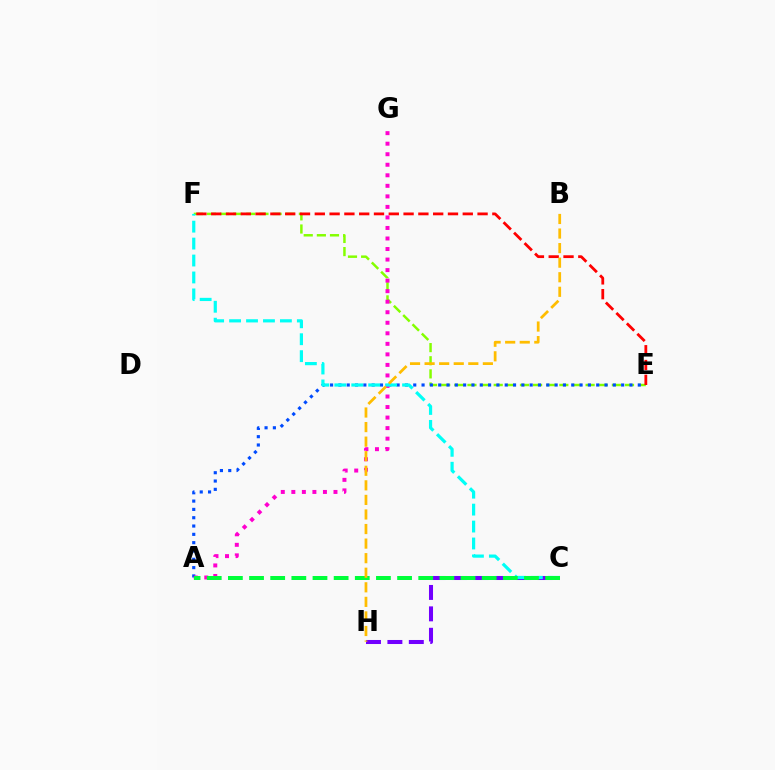{('E', 'F'): [{'color': '#84ff00', 'line_style': 'dashed', 'thickness': 1.78}, {'color': '#ff0000', 'line_style': 'dashed', 'thickness': 2.01}], ('C', 'H'): [{'color': '#7200ff', 'line_style': 'dashed', 'thickness': 2.91}], ('A', 'E'): [{'color': '#004bff', 'line_style': 'dotted', 'thickness': 2.26}], ('A', 'G'): [{'color': '#ff00cf', 'line_style': 'dotted', 'thickness': 2.86}], ('C', 'F'): [{'color': '#00fff6', 'line_style': 'dashed', 'thickness': 2.3}], ('A', 'C'): [{'color': '#00ff39', 'line_style': 'dashed', 'thickness': 2.87}], ('B', 'H'): [{'color': '#ffbd00', 'line_style': 'dashed', 'thickness': 1.98}]}